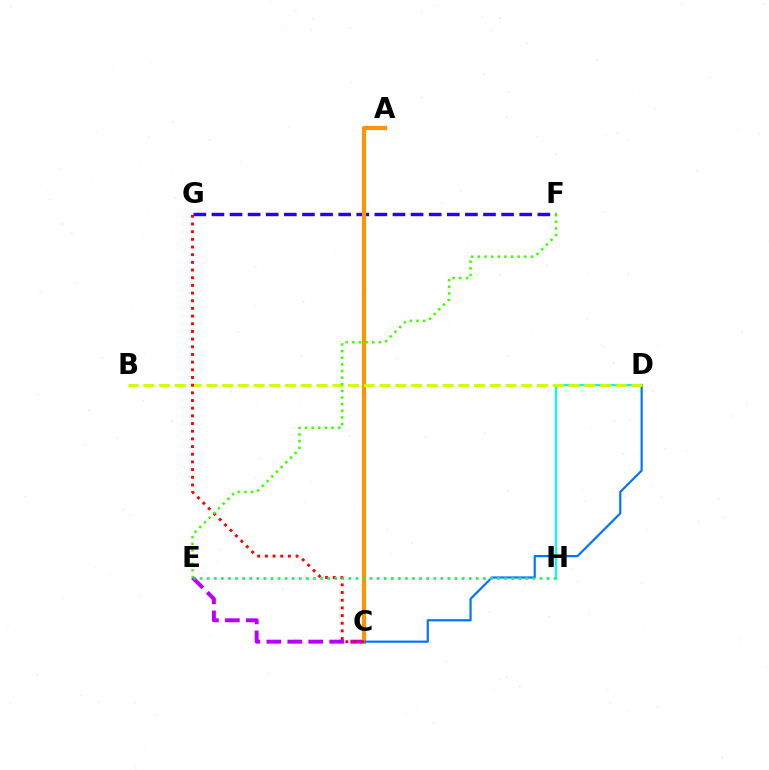{('F', 'G'): [{'color': '#2500ff', 'line_style': 'dashed', 'thickness': 2.46}], ('D', 'H'): [{'color': '#00fff6', 'line_style': 'solid', 'thickness': 1.55}], ('C', 'E'): [{'color': '#b900ff', 'line_style': 'dashed', 'thickness': 2.84}], ('A', 'C'): [{'color': '#ff00ac', 'line_style': 'dotted', 'thickness': 2.07}, {'color': '#ff9400', 'line_style': 'solid', 'thickness': 2.98}], ('C', 'D'): [{'color': '#0074ff', 'line_style': 'solid', 'thickness': 1.57}], ('B', 'D'): [{'color': '#d1ff00', 'line_style': 'dashed', 'thickness': 2.14}], ('C', 'G'): [{'color': '#ff0000', 'line_style': 'dotted', 'thickness': 2.09}], ('E', 'H'): [{'color': '#00ff5c', 'line_style': 'dotted', 'thickness': 1.92}], ('E', 'F'): [{'color': '#3dff00', 'line_style': 'dotted', 'thickness': 1.8}]}